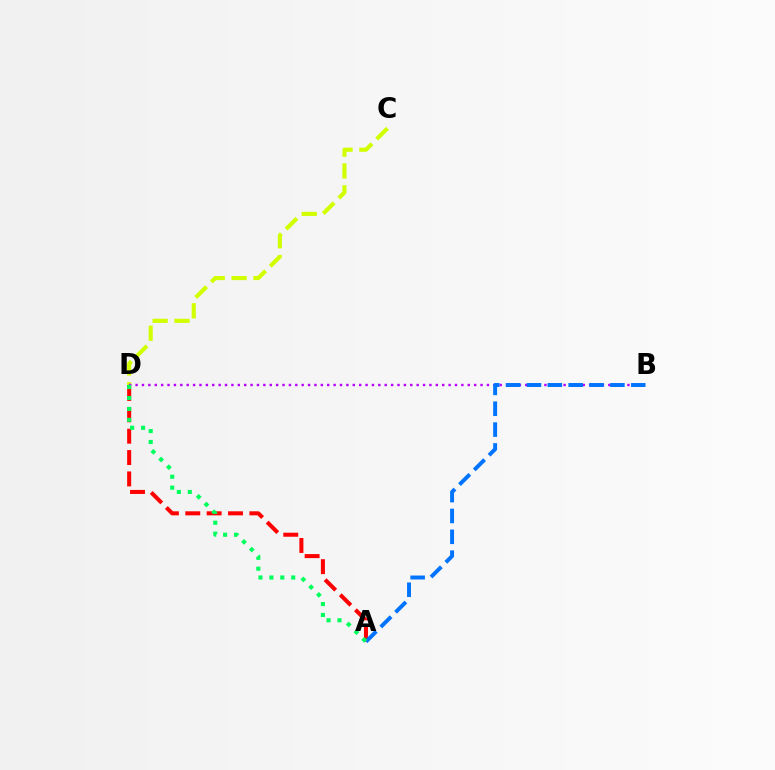{('C', 'D'): [{'color': '#d1ff00', 'line_style': 'dashed', 'thickness': 2.97}], ('A', 'D'): [{'color': '#ff0000', 'line_style': 'dashed', 'thickness': 2.9}, {'color': '#00ff5c', 'line_style': 'dotted', 'thickness': 2.97}], ('B', 'D'): [{'color': '#b900ff', 'line_style': 'dotted', 'thickness': 1.74}], ('A', 'B'): [{'color': '#0074ff', 'line_style': 'dashed', 'thickness': 2.83}]}